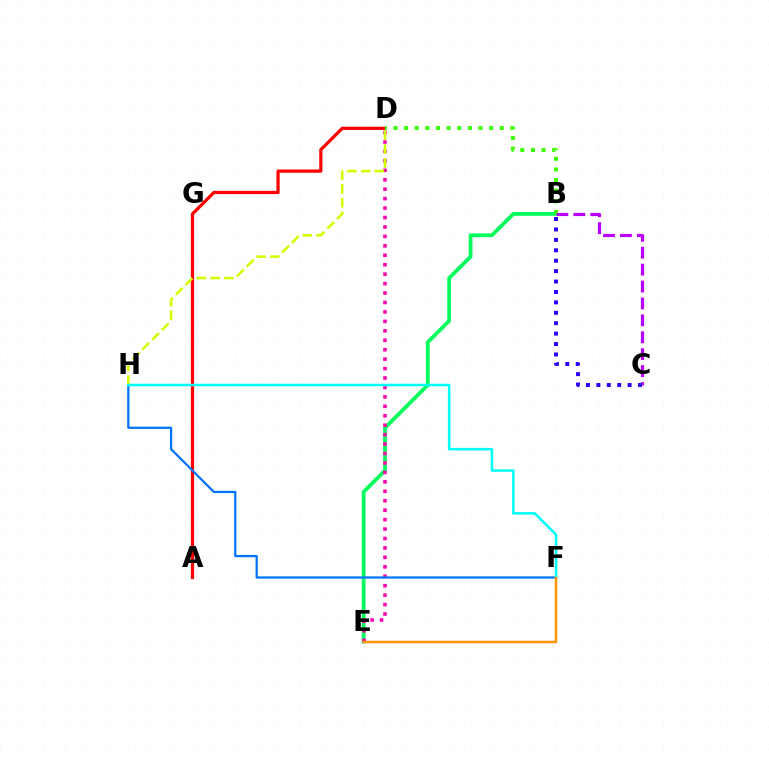{('A', 'D'): [{'color': '#ff0000', 'line_style': 'solid', 'thickness': 2.32}], ('B', 'E'): [{'color': '#00ff5c', 'line_style': 'solid', 'thickness': 2.72}], ('B', 'D'): [{'color': '#3dff00', 'line_style': 'dotted', 'thickness': 2.89}], ('D', 'E'): [{'color': '#ff00ac', 'line_style': 'dotted', 'thickness': 2.56}], ('F', 'H'): [{'color': '#0074ff', 'line_style': 'solid', 'thickness': 1.61}, {'color': '#00fff6', 'line_style': 'solid', 'thickness': 1.83}], ('D', 'H'): [{'color': '#d1ff00', 'line_style': 'dashed', 'thickness': 1.87}], ('B', 'C'): [{'color': '#b900ff', 'line_style': 'dashed', 'thickness': 2.3}, {'color': '#2500ff', 'line_style': 'dotted', 'thickness': 2.83}], ('E', 'F'): [{'color': '#ff9400', 'line_style': 'solid', 'thickness': 1.78}]}